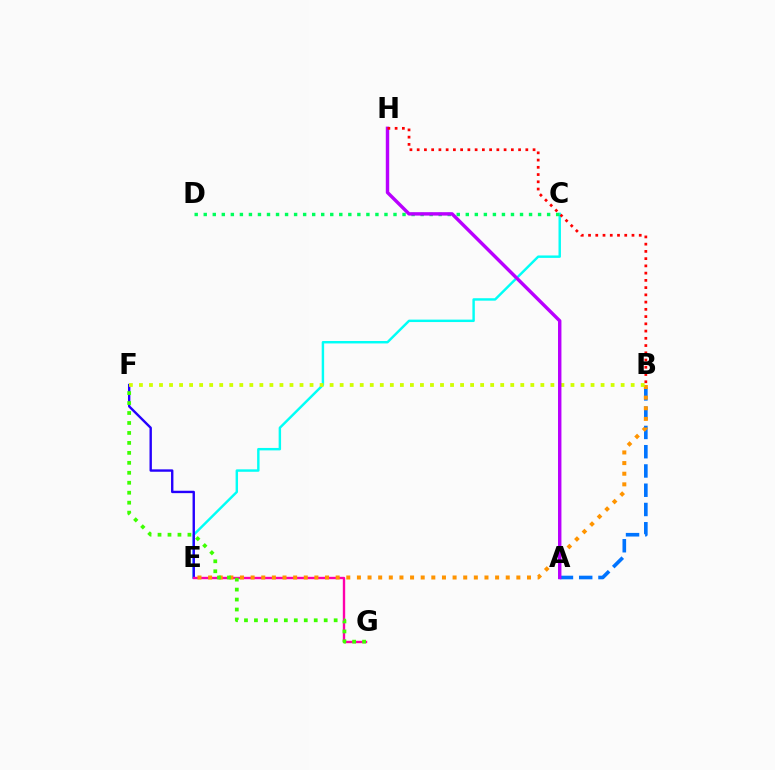{('A', 'B'): [{'color': '#0074ff', 'line_style': 'dashed', 'thickness': 2.62}], ('C', 'E'): [{'color': '#00fff6', 'line_style': 'solid', 'thickness': 1.75}], ('E', 'F'): [{'color': '#2500ff', 'line_style': 'solid', 'thickness': 1.72}], ('C', 'D'): [{'color': '#00ff5c', 'line_style': 'dotted', 'thickness': 2.46}], ('E', 'G'): [{'color': '#ff00ac', 'line_style': 'solid', 'thickness': 1.7}], ('B', 'E'): [{'color': '#ff9400', 'line_style': 'dotted', 'thickness': 2.89}], ('F', 'G'): [{'color': '#3dff00', 'line_style': 'dotted', 'thickness': 2.71}], ('B', 'F'): [{'color': '#d1ff00', 'line_style': 'dotted', 'thickness': 2.73}], ('A', 'H'): [{'color': '#b900ff', 'line_style': 'solid', 'thickness': 2.46}], ('B', 'H'): [{'color': '#ff0000', 'line_style': 'dotted', 'thickness': 1.97}]}